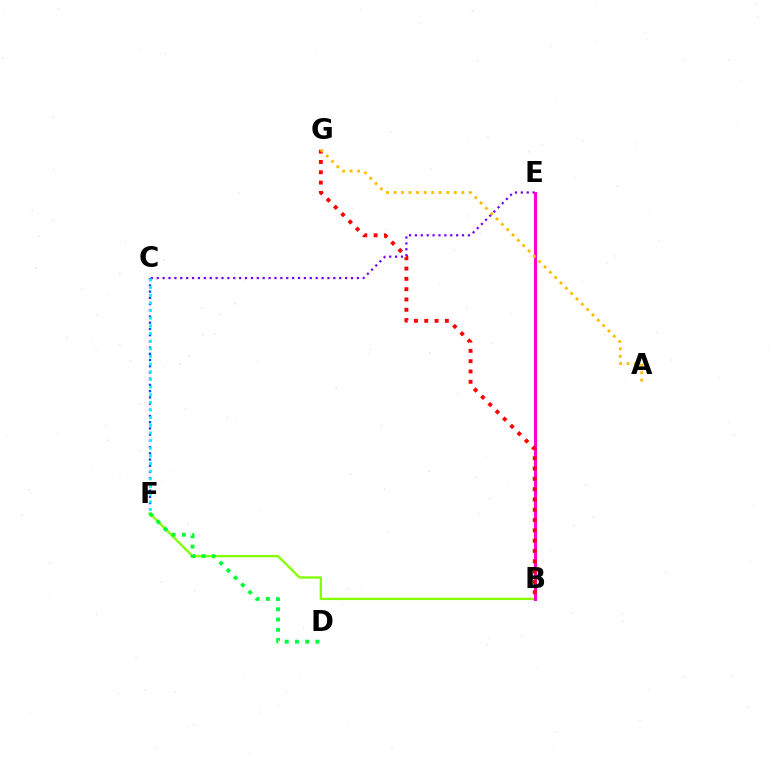{('C', 'F'): [{'color': '#004bff', 'line_style': 'dotted', 'thickness': 1.69}, {'color': '#00fff6', 'line_style': 'dotted', 'thickness': 2.08}], ('B', 'F'): [{'color': '#84ff00', 'line_style': 'solid', 'thickness': 1.67}], ('C', 'E'): [{'color': '#7200ff', 'line_style': 'dotted', 'thickness': 1.6}], ('D', 'F'): [{'color': '#00ff39', 'line_style': 'dotted', 'thickness': 2.79}], ('B', 'E'): [{'color': '#ff00cf', 'line_style': 'solid', 'thickness': 2.23}], ('B', 'G'): [{'color': '#ff0000', 'line_style': 'dotted', 'thickness': 2.8}], ('A', 'G'): [{'color': '#ffbd00', 'line_style': 'dotted', 'thickness': 2.05}]}